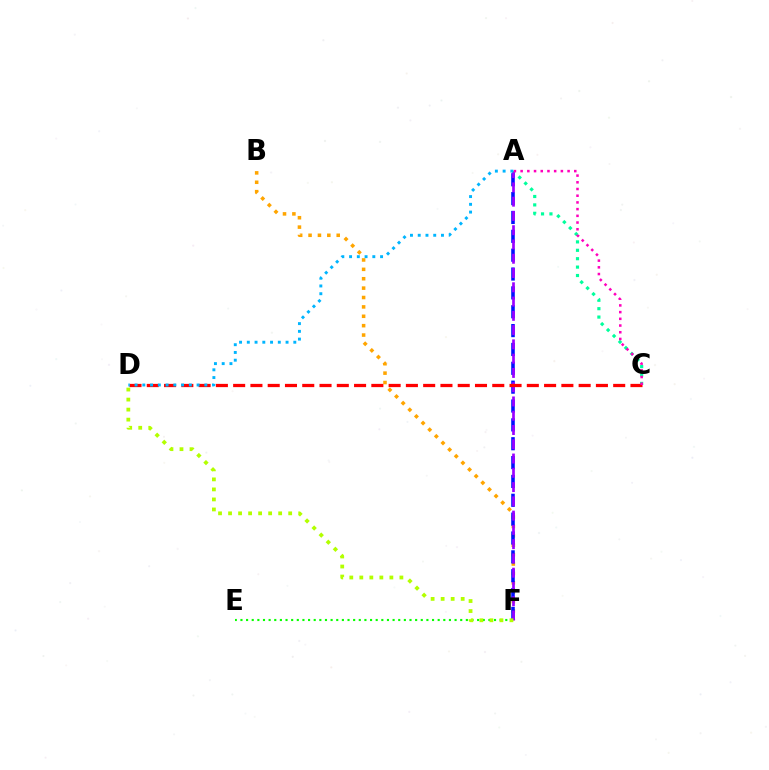{('A', 'C'): [{'color': '#00ff9d', 'line_style': 'dotted', 'thickness': 2.28}, {'color': '#ff00bd', 'line_style': 'dotted', 'thickness': 1.82}], ('B', 'F'): [{'color': '#ffa500', 'line_style': 'dotted', 'thickness': 2.55}], ('A', 'F'): [{'color': '#0010ff', 'line_style': 'dashed', 'thickness': 2.56}, {'color': '#9b00ff', 'line_style': 'dashed', 'thickness': 1.94}], ('C', 'D'): [{'color': '#ff0000', 'line_style': 'dashed', 'thickness': 2.35}], ('A', 'D'): [{'color': '#00b5ff', 'line_style': 'dotted', 'thickness': 2.11}], ('E', 'F'): [{'color': '#08ff00', 'line_style': 'dotted', 'thickness': 1.53}], ('D', 'F'): [{'color': '#b3ff00', 'line_style': 'dotted', 'thickness': 2.72}]}